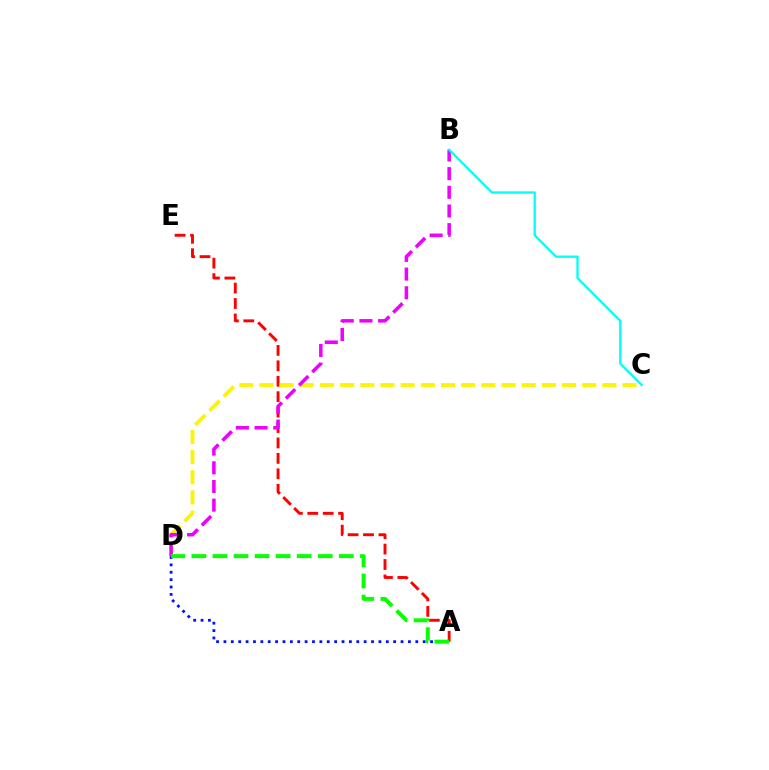{('A', 'D'): [{'color': '#0010ff', 'line_style': 'dotted', 'thickness': 2.01}, {'color': '#08ff00', 'line_style': 'dashed', 'thickness': 2.86}], ('A', 'E'): [{'color': '#ff0000', 'line_style': 'dashed', 'thickness': 2.1}], ('C', 'D'): [{'color': '#fcf500', 'line_style': 'dashed', 'thickness': 2.74}], ('B', 'D'): [{'color': '#ee00ff', 'line_style': 'dashed', 'thickness': 2.54}], ('B', 'C'): [{'color': '#00fff6', 'line_style': 'solid', 'thickness': 1.67}]}